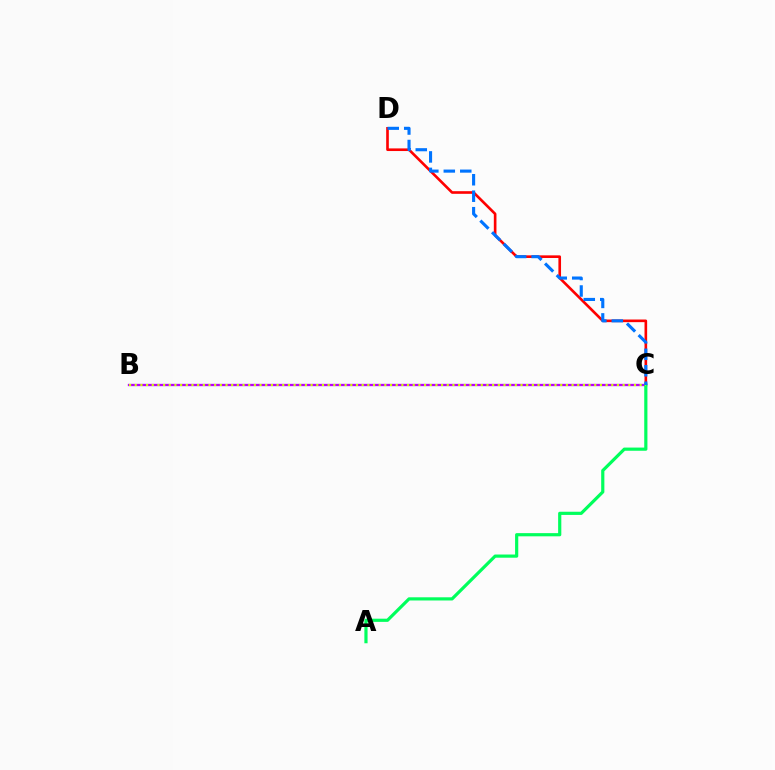{('C', 'D'): [{'color': '#ff0000', 'line_style': 'solid', 'thickness': 1.9}, {'color': '#0074ff', 'line_style': 'dashed', 'thickness': 2.24}], ('B', 'C'): [{'color': '#b900ff', 'line_style': 'solid', 'thickness': 1.66}, {'color': '#d1ff00', 'line_style': 'dotted', 'thickness': 1.54}], ('A', 'C'): [{'color': '#00ff5c', 'line_style': 'solid', 'thickness': 2.29}]}